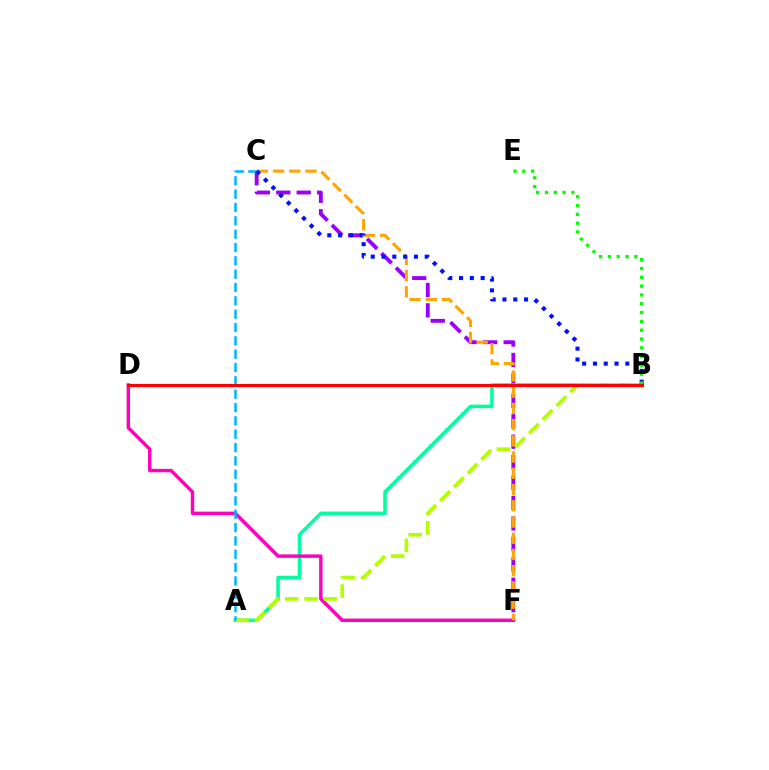{('C', 'F'): [{'color': '#9b00ff', 'line_style': 'dashed', 'thickness': 2.78}, {'color': '#ffa500', 'line_style': 'dashed', 'thickness': 2.2}], ('A', 'B'): [{'color': '#00ff9d', 'line_style': 'solid', 'thickness': 2.55}, {'color': '#b3ff00', 'line_style': 'dashed', 'thickness': 2.64}], ('D', 'F'): [{'color': '#ff00bd', 'line_style': 'solid', 'thickness': 2.46}], ('A', 'C'): [{'color': '#00b5ff', 'line_style': 'dashed', 'thickness': 1.81}], ('B', 'C'): [{'color': '#0010ff', 'line_style': 'dotted', 'thickness': 2.93}], ('B', 'E'): [{'color': '#08ff00', 'line_style': 'dotted', 'thickness': 2.39}], ('B', 'D'): [{'color': '#ff0000', 'line_style': 'solid', 'thickness': 2.25}]}